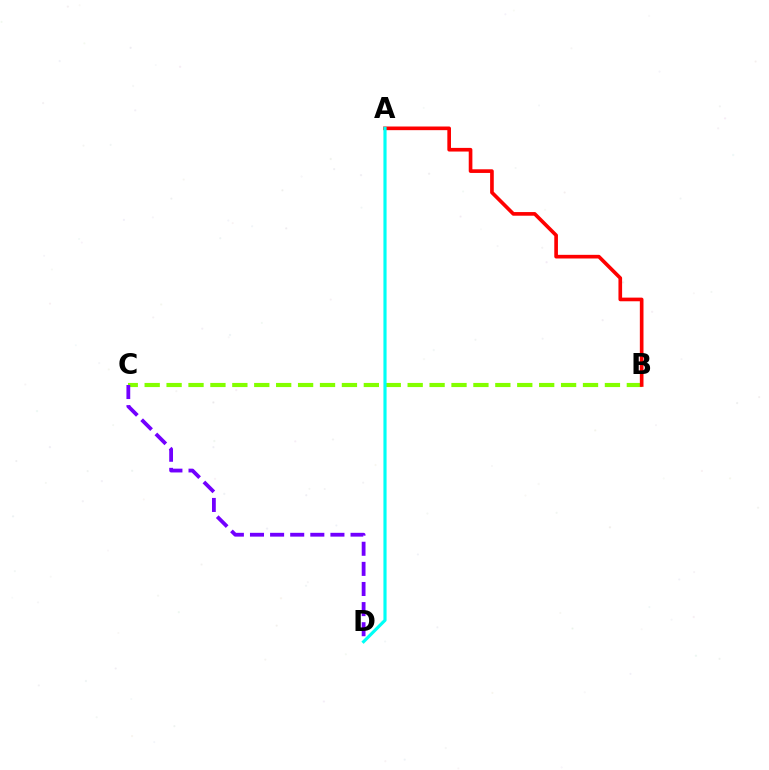{('B', 'C'): [{'color': '#84ff00', 'line_style': 'dashed', 'thickness': 2.98}], ('A', 'B'): [{'color': '#ff0000', 'line_style': 'solid', 'thickness': 2.63}], ('C', 'D'): [{'color': '#7200ff', 'line_style': 'dashed', 'thickness': 2.73}], ('A', 'D'): [{'color': '#00fff6', 'line_style': 'solid', 'thickness': 2.27}]}